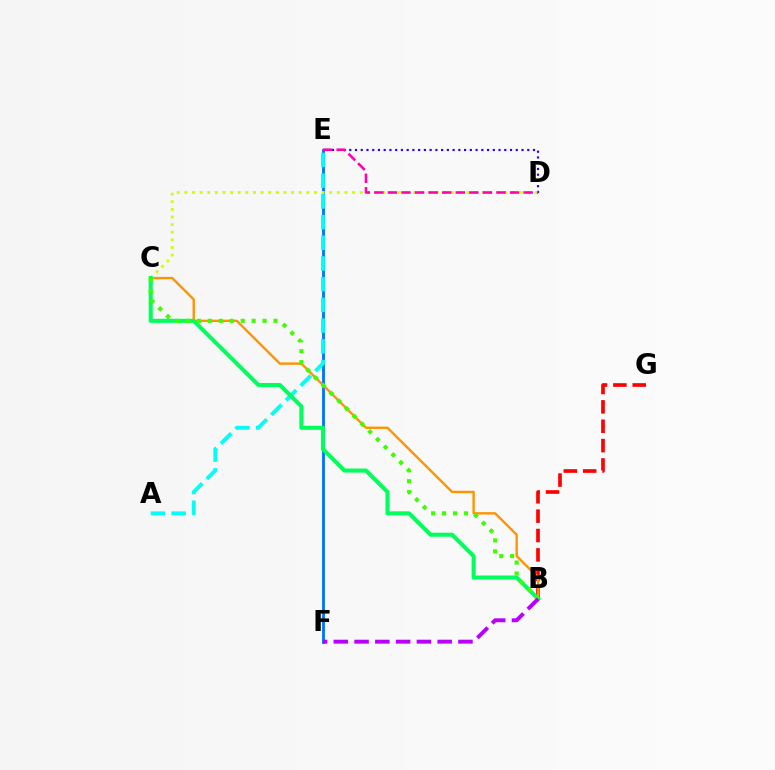{('D', 'E'): [{'color': '#2500ff', 'line_style': 'dotted', 'thickness': 1.56}, {'color': '#ff00ac', 'line_style': 'dashed', 'thickness': 1.84}], ('E', 'F'): [{'color': '#0074ff', 'line_style': 'solid', 'thickness': 2.04}], ('B', 'G'): [{'color': '#ff0000', 'line_style': 'dashed', 'thickness': 2.63}], ('B', 'C'): [{'color': '#ff9400', 'line_style': 'solid', 'thickness': 1.72}, {'color': '#00ff5c', 'line_style': 'solid', 'thickness': 2.91}, {'color': '#3dff00', 'line_style': 'dotted', 'thickness': 2.97}], ('A', 'E'): [{'color': '#00fff6', 'line_style': 'dashed', 'thickness': 2.81}], ('C', 'D'): [{'color': '#d1ff00', 'line_style': 'dotted', 'thickness': 2.07}], ('B', 'F'): [{'color': '#b900ff', 'line_style': 'dashed', 'thickness': 2.82}]}